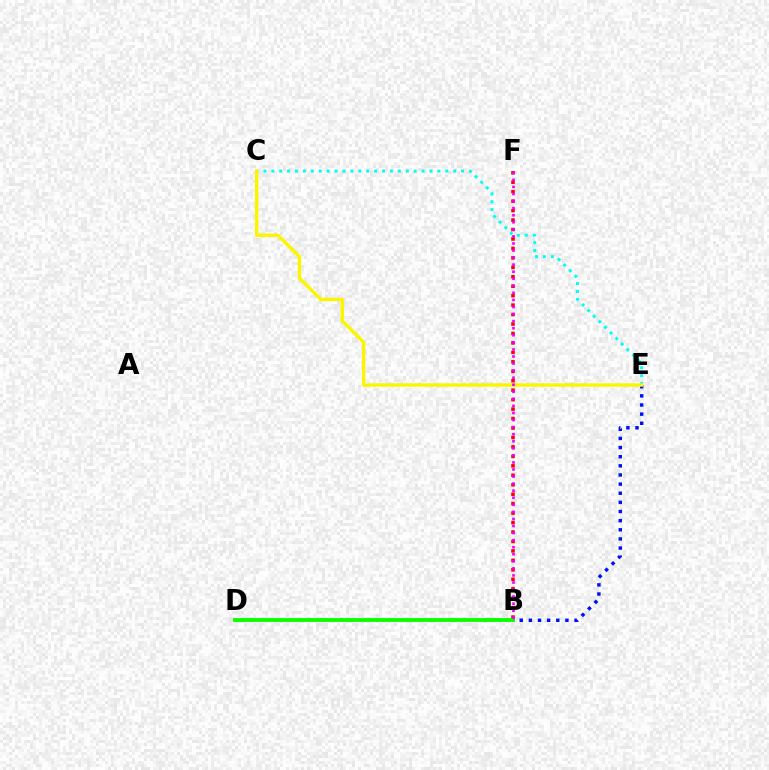{('B', 'E'): [{'color': '#0010ff', 'line_style': 'dotted', 'thickness': 2.48}], ('C', 'E'): [{'color': '#00fff6', 'line_style': 'dotted', 'thickness': 2.15}, {'color': '#fcf500', 'line_style': 'solid', 'thickness': 2.45}], ('B', 'F'): [{'color': '#ff0000', 'line_style': 'dotted', 'thickness': 2.57}, {'color': '#ee00ff', 'line_style': 'dotted', 'thickness': 1.92}], ('B', 'D'): [{'color': '#08ff00', 'line_style': 'solid', 'thickness': 2.77}]}